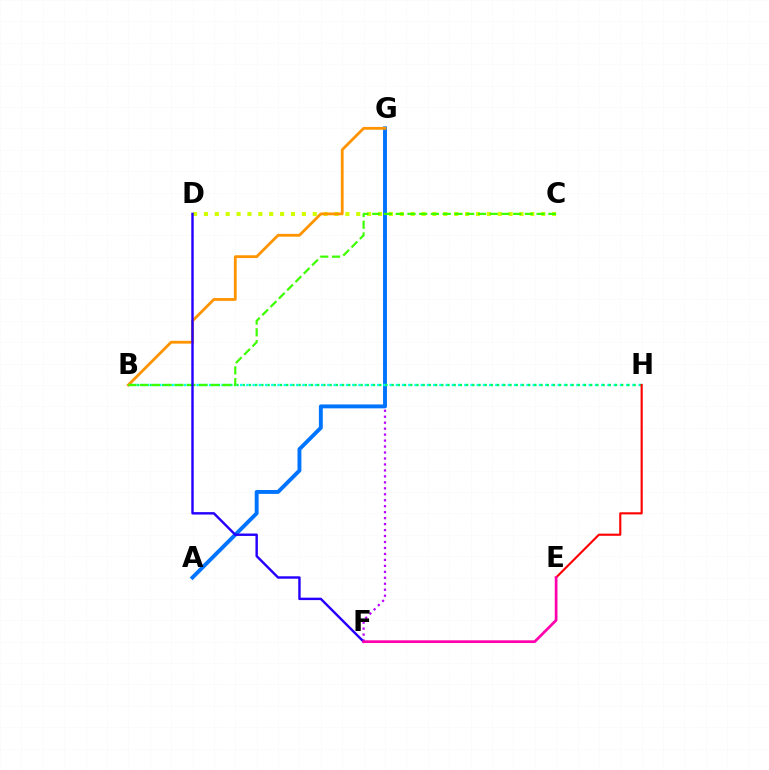{('F', 'G'): [{'color': '#b900ff', 'line_style': 'dotted', 'thickness': 1.62}], ('A', 'G'): [{'color': '#0074ff', 'line_style': 'solid', 'thickness': 2.81}], ('C', 'D'): [{'color': '#d1ff00', 'line_style': 'dotted', 'thickness': 2.96}], ('B', 'H'): [{'color': '#00fff6', 'line_style': 'dotted', 'thickness': 1.69}, {'color': '#00ff5c', 'line_style': 'dotted', 'thickness': 1.69}], ('B', 'G'): [{'color': '#ff9400', 'line_style': 'solid', 'thickness': 2.02}], ('E', 'H'): [{'color': '#ff0000', 'line_style': 'solid', 'thickness': 1.53}], ('B', 'C'): [{'color': '#3dff00', 'line_style': 'dashed', 'thickness': 1.6}], ('D', 'F'): [{'color': '#2500ff', 'line_style': 'solid', 'thickness': 1.74}], ('E', 'F'): [{'color': '#ff00ac', 'line_style': 'solid', 'thickness': 1.95}]}